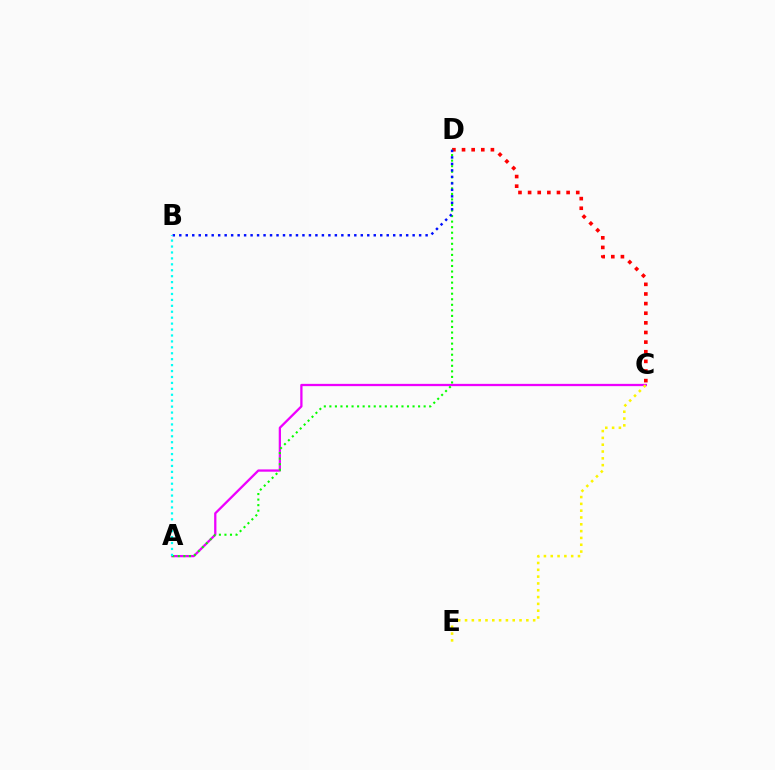{('A', 'C'): [{'color': '#ee00ff', 'line_style': 'solid', 'thickness': 1.64}], ('C', 'D'): [{'color': '#ff0000', 'line_style': 'dotted', 'thickness': 2.62}], ('A', 'D'): [{'color': '#08ff00', 'line_style': 'dotted', 'thickness': 1.51}], ('C', 'E'): [{'color': '#fcf500', 'line_style': 'dotted', 'thickness': 1.85}], ('B', 'D'): [{'color': '#0010ff', 'line_style': 'dotted', 'thickness': 1.76}], ('A', 'B'): [{'color': '#00fff6', 'line_style': 'dotted', 'thickness': 1.61}]}